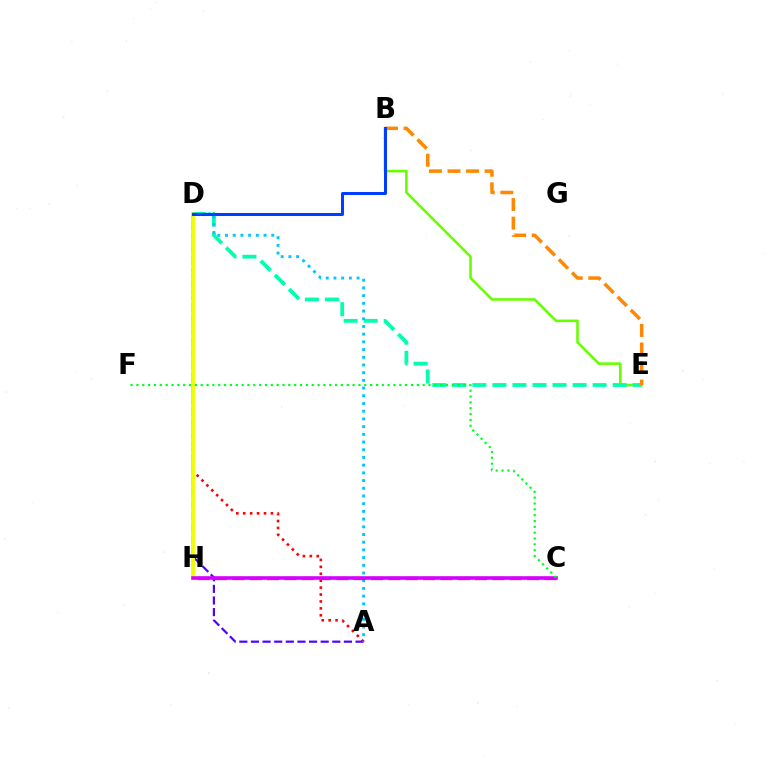{('B', 'E'): [{'color': '#66ff00', 'line_style': 'solid', 'thickness': 1.84}, {'color': '#ff8800', 'line_style': 'dashed', 'thickness': 2.52}], ('D', 'E'): [{'color': '#00ffaf', 'line_style': 'dashed', 'thickness': 2.72}], ('A', 'D'): [{'color': '#ff0000', 'line_style': 'dotted', 'thickness': 1.88}, {'color': '#4f00ff', 'line_style': 'dashed', 'thickness': 1.58}, {'color': '#00c7ff', 'line_style': 'dotted', 'thickness': 2.09}], ('D', 'H'): [{'color': '#eeff00', 'line_style': 'solid', 'thickness': 2.77}], ('C', 'H'): [{'color': '#ff00a0', 'line_style': 'dashed', 'thickness': 2.36}, {'color': '#d600ff', 'line_style': 'solid', 'thickness': 2.58}], ('B', 'D'): [{'color': '#003fff', 'line_style': 'solid', 'thickness': 2.18}], ('C', 'F'): [{'color': '#00ff27', 'line_style': 'dotted', 'thickness': 1.59}]}